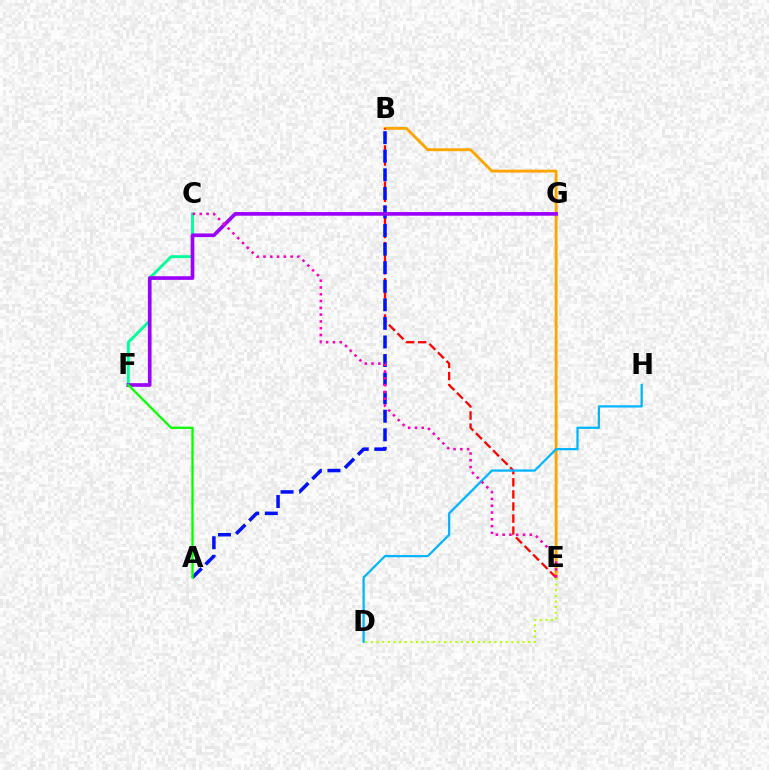{('B', 'E'): [{'color': '#ffa500', 'line_style': 'solid', 'thickness': 2.08}, {'color': '#ff0000', 'line_style': 'dashed', 'thickness': 1.64}], ('C', 'F'): [{'color': '#00ff9d', 'line_style': 'solid', 'thickness': 2.09}], ('A', 'B'): [{'color': '#0010ff', 'line_style': 'dashed', 'thickness': 2.52}], ('D', 'E'): [{'color': '#b3ff00', 'line_style': 'dotted', 'thickness': 1.52}], ('F', 'G'): [{'color': '#9b00ff', 'line_style': 'solid', 'thickness': 2.62}], ('D', 'H'): [{'color': '#00b5ff', 'line_style': 'solid', 'thickness': 1.62}], ('A', 'F'): [{'color': '#08ff00', 'line_style': 'solid', 'thickness': 1.65}], ('C', 'E'): [{'color': '#ff00bd', 'line_style': 'dotted', 'thickness': 1.84}]}